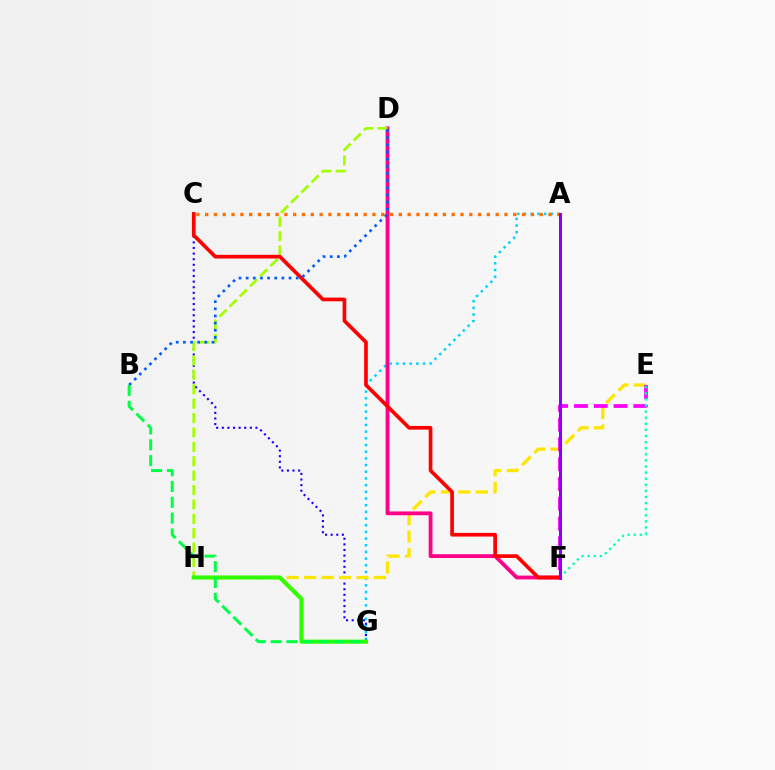{('A', 'G'): [{'color': '#00d3ff', 'line_style': 'dotted', 'thickness': 1.82}], ('C', 'G'): [{'color': '#1900ff', 'line_style': 'dotted', 'thickness': 1.52}], ('E', 'H'): [{'color': '#ffe600', 'line_style': 'dashed', 'thickness': 2.37}], ('D', 'F'): [{'color': '#ff0088', 'line_style': 'solid', 'thickness': 2.74}], ('D', 'H'): [{'color': '#a2ff00', 'line_style': 'dashed', 'thickness': 1.96}], ('E', 'F'): [{'color': '#fa00f9', 'line_style': 'dashed', 'thickness': 2.69}, {'color': '#00ffbb', 'line_style': 'dotted', 'thickness': 1.66}], ('C', 'F'): [{'color': '#ff0000', 'line_style': 'solid', 'thickness': 2.65}], ('B', 'D'): [{'color': '#005dff', 'line_style': 'dotted', 'thickness': 1.94}], ('G', 'H'): [{'color': '#31ff00', 'line_style': 'solid', 'thickness': 2.93}], ('B', 'G'): [{'color': '#00ff45', 'line_style': 'dashed', 'thickness': 2.15}], ('A', 'C'): [{'color': '#ff7000', 'line_style': 'dotted', 'thickness': 2.39}], ('A', 'F'): [{'color': '#8a00ff', 'line_style': 'solid', 'thickness': 2.19}]}